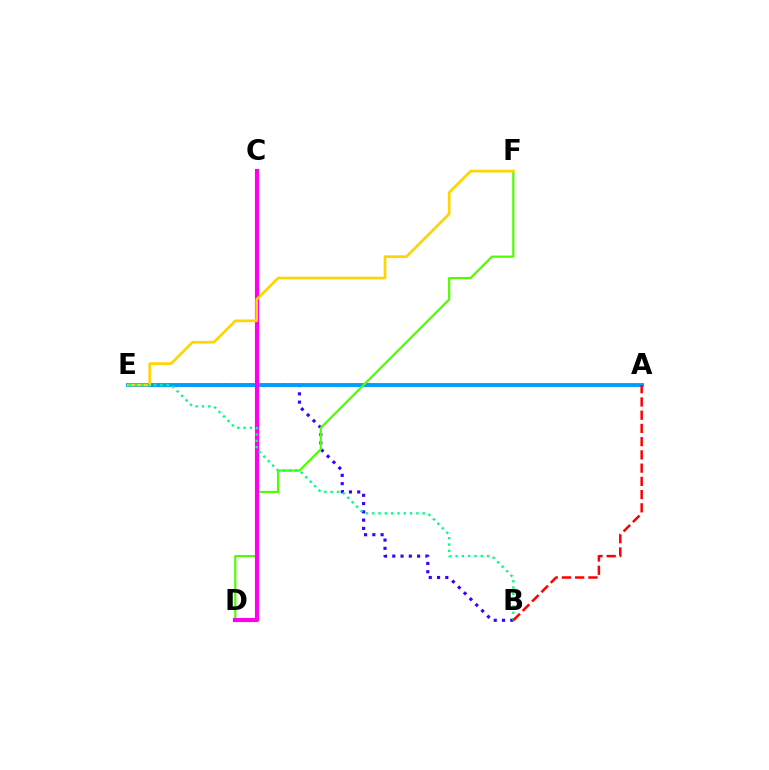{('B', 'E'): [{'color': '#3700ff', 'line_style': 'dotted', 'thickness': 2.25}, {'color': '#00ff86', 'line_style': 'dotted', 'thickness': 1.71}], ('A', 'E'): [{'color': '#009eff', 'line_style': 'solid', 'thickness': 2.8}], ('D', 'F'): [{'color': '#4fff00', 'line_style': 'solid', 'thickness': 1.59}], ('C', 'D'): [{'color': '#ff00ed', 'line_style': 'solid', 'thickness': 2.99}], ('E', 'F'): [{'color': '#ffd500', 'line_style': 'solid', 'thickness': 1.93}], ('A', 'B'): [{'color': '#ff0000', 'line_style': 'dashed', 'thickness': 1.8}]}